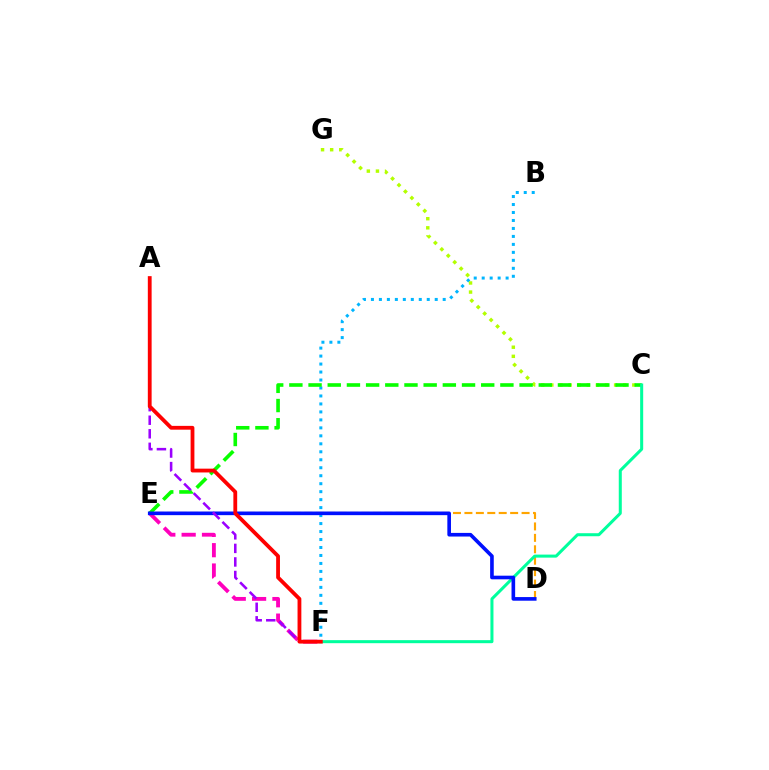{('D', 'E'): [{'color': '#ffa500', 'line_style': 'dashed', 'thickness': 1.55}, {'color': '#0010ff', 'line_style': 'solid', 'thickness': 2.62}], ('B', 'F'): [{'color': '#00b5ff', 'line_style': 'dotted', 'thickness': 2.17}], ('C', 'G'): [{'color': '#b3ff00', 'line_style': 'dotted', 'thickness': 2.47}], ('C', 'E'): [{'color': '#08ff00', 'line_style': 'dashed', 'thickness': 2.61}], ('E', 'F'): [{'color': '#ff00bd', 'line_style': 'dashed', 'thickness': 2.76}], ('C', 'F'): [{'color': '#00ff9d', 'line_style': 'solid', 'thickness': 2.18}], ('A', 'F'): [{'color': '#9b00ff', 'line_style': 'dashed', 'thickness': 1.84}, {'color': '#ff0000', 'line_style': 'solid', 'thickness': 2.74}]}